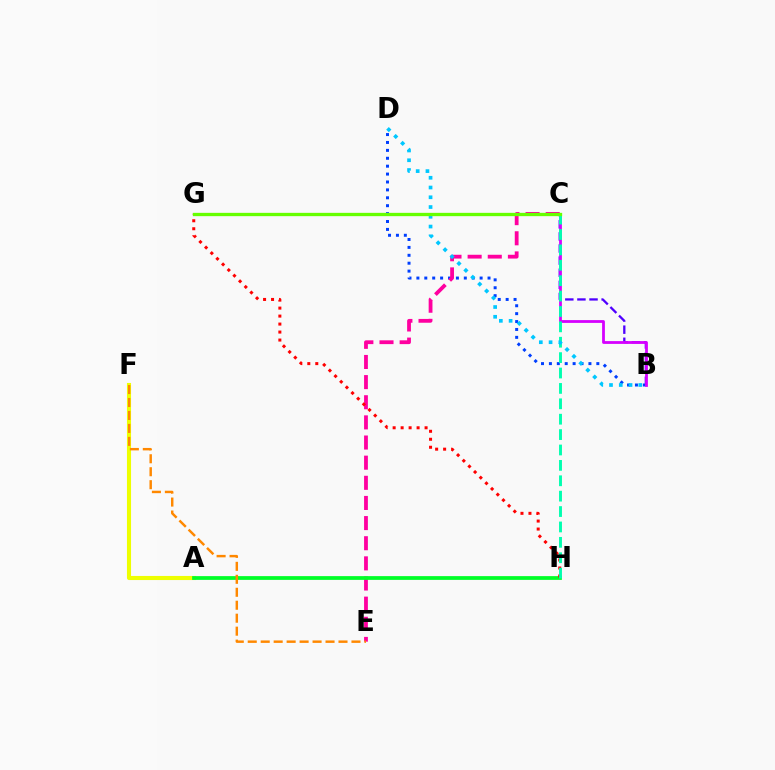{('B', 'D'): [{'color': '#003fff', 'line_style': 'dotted', 'thickness': 2.15}, {'color': '#00c7ff', 'line_style': 'dotted', 'thickness': 2.65}], ('A', 'F'): [{'color': '#eeff00', 'line_style': 'solid', 'thickness': 2.95}], ('C', 'E'): [{'color': '#ff00a0', 'line_style': 'dashed', 'thickness': 2.74}], ('A', 'H'): [{'color': '#00ff27', 'line_style': 'solid', 'thickness': 2.7}], ('B', 'C'): [{'color': '#4f00ff', 'line_style': 'dashed', 'thickness': 1.64}, {'color': '#d600ff', 'line_style': 'solid', 'thickness': 2.01}], ('G', 'H'): [{'color': '#ff0000', 'line_style': 'dotted', 'thickness': 2.17}], ('C', 'H'): [{'color': '#00ffaf', 'line_style': 'dashed', 'thickness': 2.09}], ('C', 'G'): [{'color': '#66ff00', 'line_style': 'solid', 'thickness': 2.38}], ('E', 'F'): [{'color': '#ff8800', 'line_style': 'dashed', 'thickness': 1.76}]}